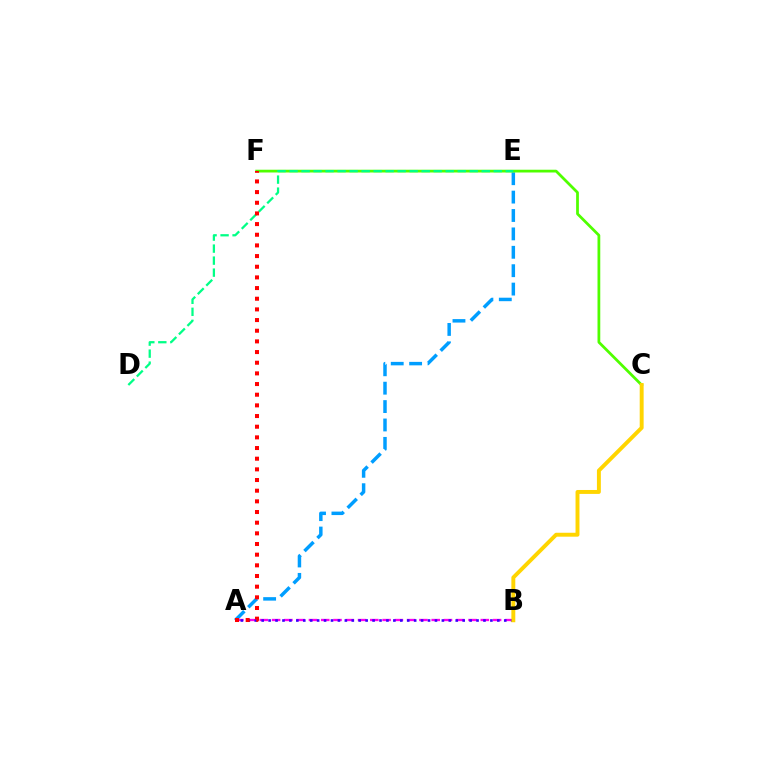{('A', 'B'): [{'color': '#ff00ed', 'line_style': 'dashed', 'thickness': 1.67}, {'color': '#3700ff', 'line_style': 'dotted', 'thickness': 1.88}], ('A', 'E'): [{'color': '#009eff', 'line_style': 'dashed', 'thickness': 2.5}], ('C', 'F'): [{'color': '#4fff00', 'line_style': 'solid', 'thickness': 1.99}], ('D', 'E'): [{'color': '#00ff86', 'line_style': 'dashed', 'thickness': 1.63}], ('B', 'C'): [{'color': '#ffd500', 'line_style': 'solid', 'thickness': 2.83}], ('A', 'F'): [{'color': '#ff0000', 'line_style': 'dotted', 'thickness': 2.9}]}